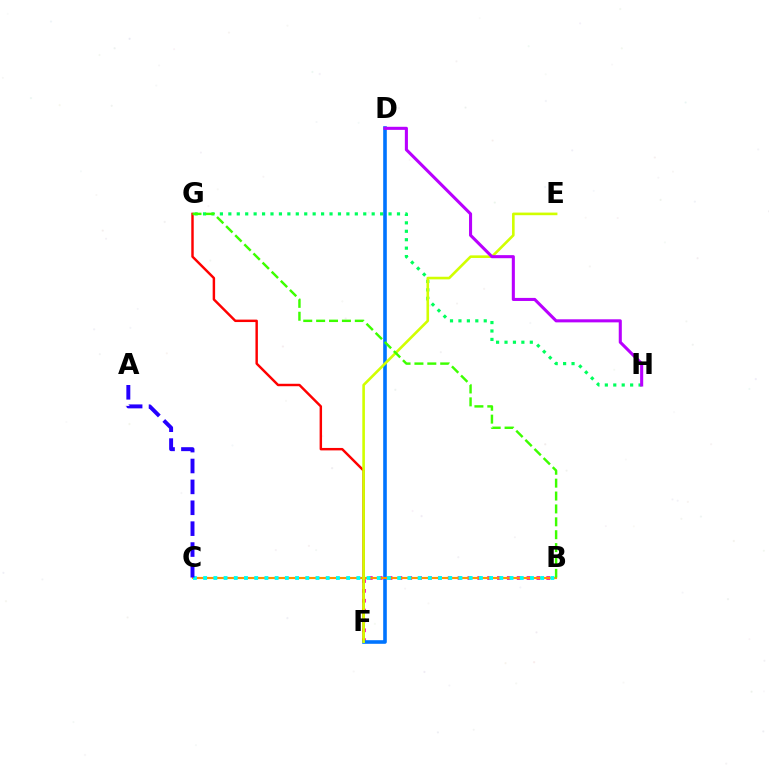{('B', 'F'): [{'color': '#ff00ac', 'line_style': 'dotted', 'thickness': 2.68}], ('F', 'G'): [{'color': '#ff0000', 'line_style': 'solid', 'thickness': 1.76}], ('G', 'H'): [{'color': '#00ff5c', 'line_style': 'dotted', 'thickness': 2.29}], ('D', 'F'): [{'color': '#0074ff', 'line_style': 'solid', 'thickness': 2.6}], ('B', 'C'): [{'color': '#ff9400', 'line_style': 'solid', 'thickness': 1.54}, {'color': '#00fff6', 'line_style': 'dotted', 'thickness': 2.77}], ('E', 'F'): [{'color': '#d1ff00', 'line_style': 'solid', 'thickness': 1.88}], ('D', 'H'): [{'color': '#b900ff', 'line_style': 'solid', 'thickness': 2.21}], ('A', 'C'): [{'color': '#2500ff', 'line_style': 'dashed', 'thickness': 2.84}], ('B', 'G'): [{'color': '#3dff00', 'line_style': 'dashed', 'thickness': 1.75}]}